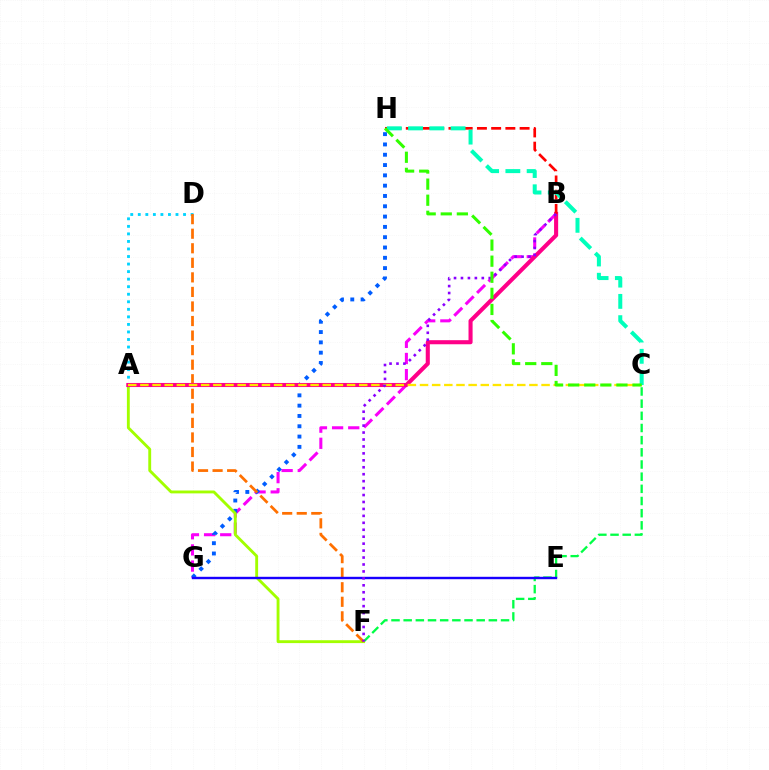{('B', 'G'): [{'color': '#fa00f9', 'line_style': 'dashed', 'thickness': 2.19}], ('G', 'H'): [{'color': '#005dff', 'line_style': 'dotted', 'thickness': 2.8}], ('A', 'D'): [{'color': '#00d3ff', 'line_style': 'dotted', 'thickness': 2.05}], ('C', 'F'): [{'color': '#00ff45', 'line_style': 'dashed', 'thickness': 1.65}], ('A', 'F'): [{'color': '#a2ff00', 'line_style': 'solid', 'thickness': 2.06}], ('D', 'F'): [{'color': '#ff7000', 'line_style': 'dashed', 'thickness': 1.98}], ('A', 'B'): [{'color': '#ff0088', 'line_style': 'solid', 'thickness': 2.94}], ('B', 'H'): [{'color': '#ff0000', 'line_style': 'dashed', 'thickness': 1.93}], ('E', 'G'): [{'color': '#1900ff', 'line_style': 'solid', 'thickness': 1.73}], ('A', 'C'): [{'color': '#ffe600', 'line_style': 'dashed', 'thickness': 1.65}], ('C', 'H'): [{'color': '#00ffbb', 'line_style': 'dashed', 'thickness': 2.89}, {'color': '#31ff00', 'line_style': 'dashed', 'thickness': 2.19}], ('B', 'F'): [{'color': '#8a00ff', 'line_style': 'dotted', 'thickness': 1.89}]}